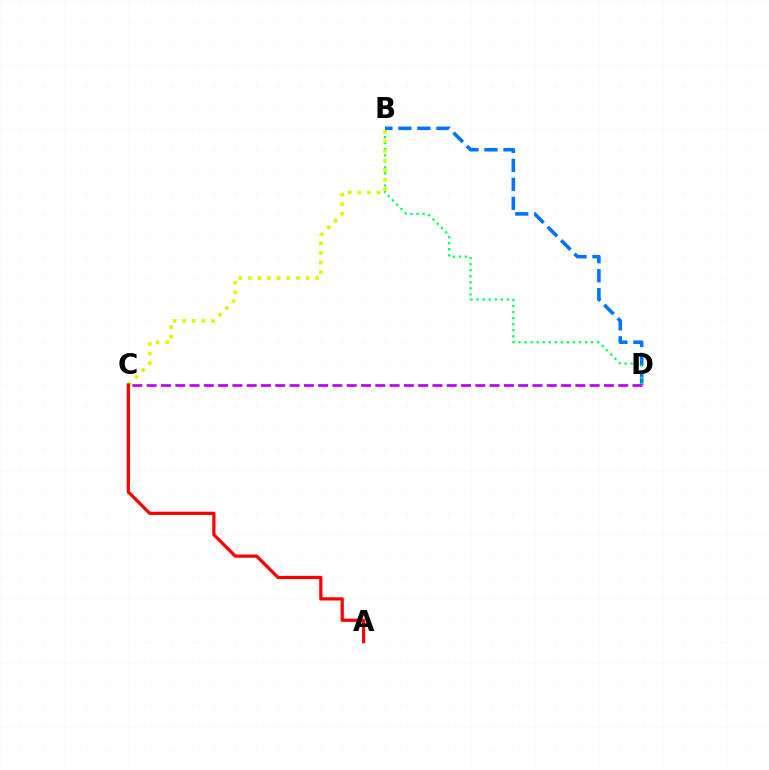{('B', 'D'): [{'color': '#0074ff', 'line_style': 'dashed', 'thickness': 2.58}, {'color': '#00ff5c', 'line_style': 'dotted', 'thickness': 1.64}], ('B', 'C'): [{'color': '#d1ff00', 'line_style': 'dotted', 'thickness': 2.61}], ('C', 'D'): [{'color': '#b900ff', 'line_style': 'dashed', 'thickness': 1.94}], ('A', 'C'): [{'color': '#ff0000', 'line_style': 'solid', 'thickness': 2.33}]}